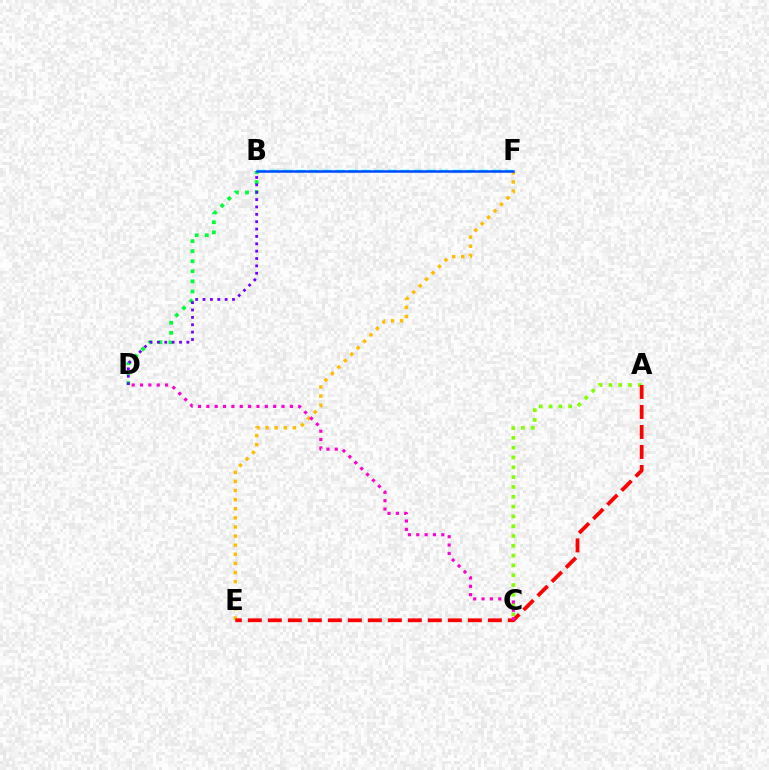{('B', 'F'): [{'color': '#00fff6', 'line_style': 'dashed', 'thickness': 1.77}, {'color': '#004bff', 'line_style': 'solid', 'thickness': 1.8}], ('A', 'C'): [{'color': '#84ff00', 'line_style': 'dotted', 'thickness': 2.67}], ('E', 'F'): [{'color': '#ffbd00', 'line_style': 'dotted', 'thickness': 2.48}], ('A', 'E'): [{'color': '#ff0000', 'line_style': 'dashed', 'thickness': 2.72}], ('B', 'D'): [{'color': '#00ff39', 'line_style': 'dotted', 'thickness': 2.73}, {'color': '#7200ff', 'line_style': 'dotted', 'thickness': 2.0}], ('C', 'D'): [{'color': '#ff00cf', 'line_style': 'dotted', 'thickness': 2.27}]}